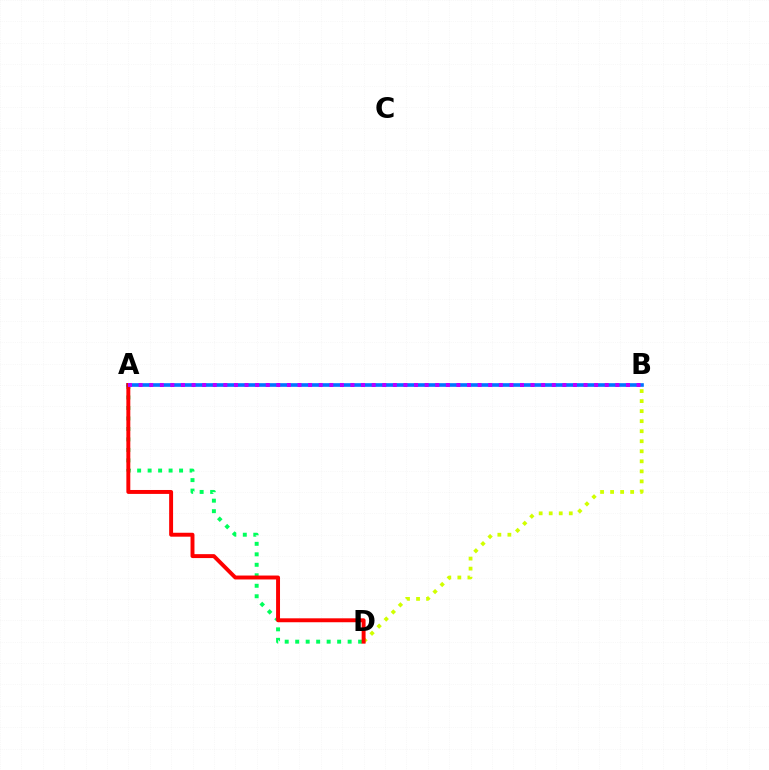{('A', 'D'): [{'color': '#00ff5c', 'line_style': 'dotted', 'thickness': 2.85}, {'color': '#ff0000', 'line_style': 'solid', 'thickness': 2.83}], ('A', 'B'): [{'color': '#0074ff', 'line_style': 'solid', 'thickness': 2.61}, {'color': '#b900ff', 'line_style': 'dotted', 'thickness': 2.88}], ('B', 'D'): [{'color': '#d1ff00', 'line_style': 'dotted', 'thickness': 2.73}]}